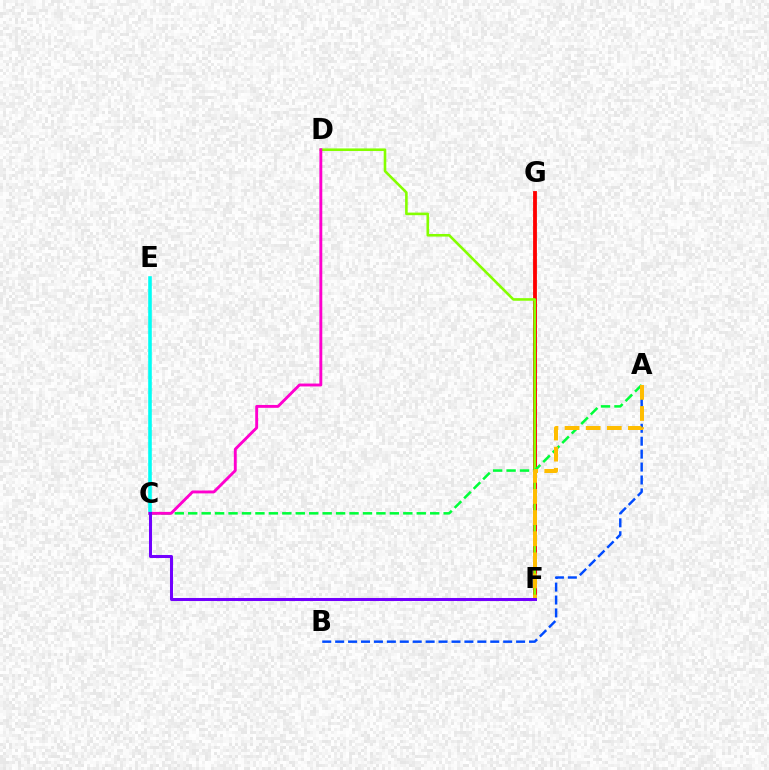{('A', 'B'): [{'color': '#004bff', 'line_style': 'dashed', 'thickness': 1.76}], ('F', 'G'): [{'color': '#ff0000', 'line_style': 'solid', 'thickness': 2.76}], ('C', 'E'): [{'color': '#00fff6', 'line_style': 'solid', 'thickness': 2.58}], ('D', 'F'): [{'color': '#84ff00', 'line_style': 'solid', 'thickness': 1.87}], ('A', 'C'): [{'color': '#00ff39', 'line_style': 'dashed', 'thickness': 1.83}], ('C', 'D'): [{'color': '#ff00cf', 'line_style': 'solid', 'thickness': 2.08}], ('A', 'F'): [{'color': '#ffbd00', 'line_style': 'dashed', 'thickness': 2.87}], ('C', 'F'): [{'color': '#7200ff', 'line_style': 'solid', 'thickness': 2.18}]}